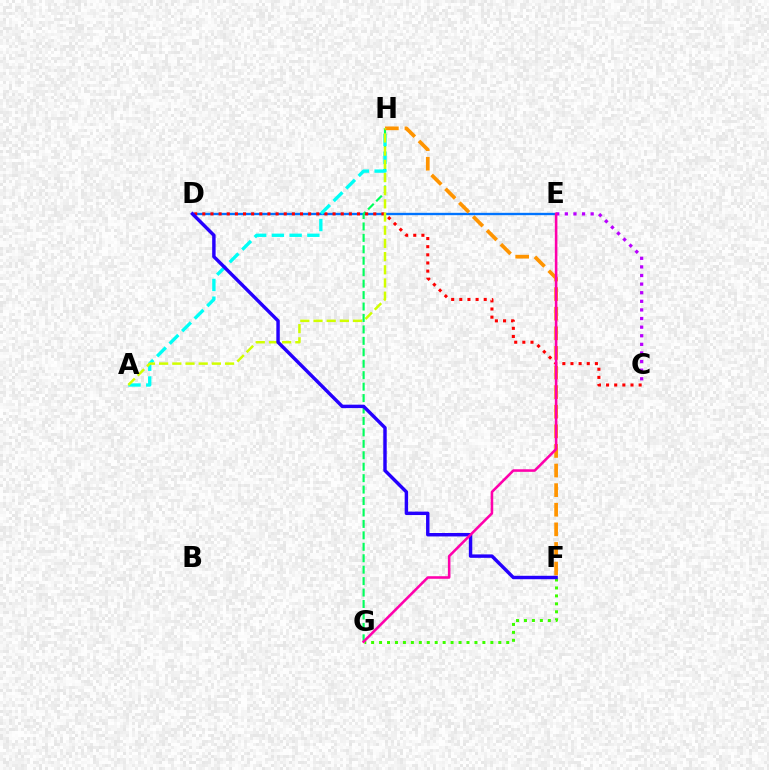{('D', 'E'): [{'color': '#0074ff', 'line_style': 'solid', 'thickness': 1.69}], ('G', 'H'): [{'color': '#00ff5c', 'line_style': 'dashed', 'thickness': 1.55}], ('F', 'H'): [{'color': '#ff9400', 'line_style': 'dashed', 'thickness': 2.66}], ('C', 'D'): [{'color': '#ff0000', 'line_style': 'dotted', 'thickness': 2.21}], ('A', 'H'): [{'color': '#00fff6', 'line_style': 'dashed', 'thickness': 2.41}, {'color': '#d1ff00', 'line_style': 'dashed', 'thickness': 1.79}], ('F', 'G'): [{'color': '#3dff00', 'line_style': 'dotted', 'thickness': 2.16}], ('C', 'E'): [{'color': '#b900ff', 'line_style': 'dotted', 'thickness': 2.34}], ('D', 'F'): [{'color': '#2500ff', 'line_style': 'solid', 'thickness': 2.47}], ('E', 'G'): [{'color': '#ff00ac', 'line_style': 'solid', 'thickness': 1.85}]}